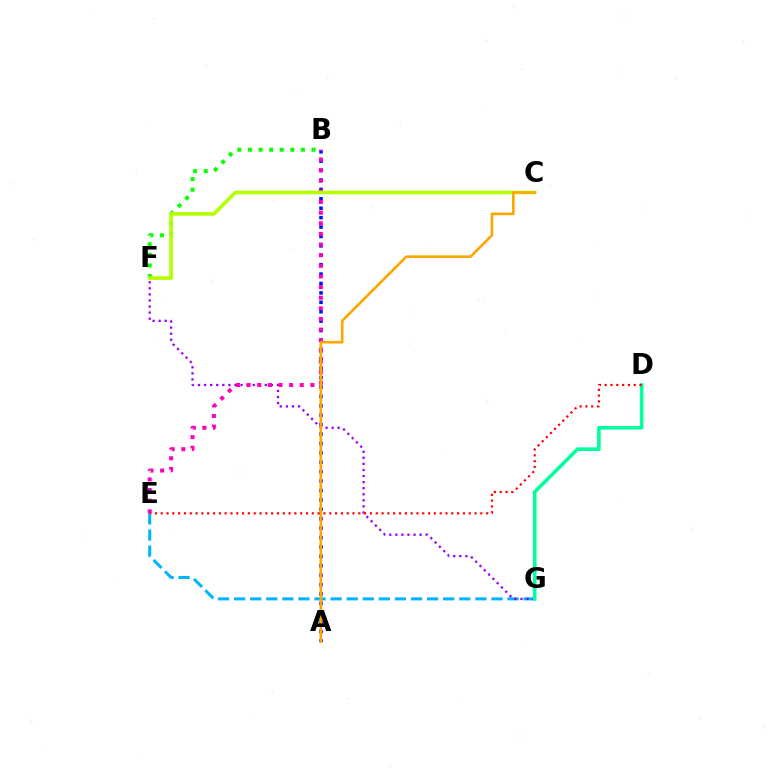{('E', 'G'): [{'color': '#00b5ff', 'line_style': 'dashed', 'thickness': 2.19}], ('F', 'G'): [{'color': '#9b00ff', 'line_style': 'dotted', 'thickness': 1.65}], ('B', 'F'): [{'color': '#08ff00', 'line_style': 'dotted', 'thickness': 2.88}], ('A', 'B'): [{'color': '#0010ff', 'line_style': 'dotted', 'thickness': 2.56}], ('D', 'G'): [{'color': '#00ff9d', 'line_style': 'solid', 'thickness': 2.58}], ('B', 'E'): [{'color': '#ff00bd', 'line_style': 'dotted', 'thickness': 2.89}], ('C', 'F'): [{'color': '#b3ff00', 'line_style': 'solid', 'thickness': 2.59}], ('A', 'C'): [{'color': '#ffa500', 'line_style': 'solid', 'thickness': 1.88}], ('D', 'E'): [{'color': '#ff0000', 'line_style': 'dotted', 'thickness': 1.58}]}